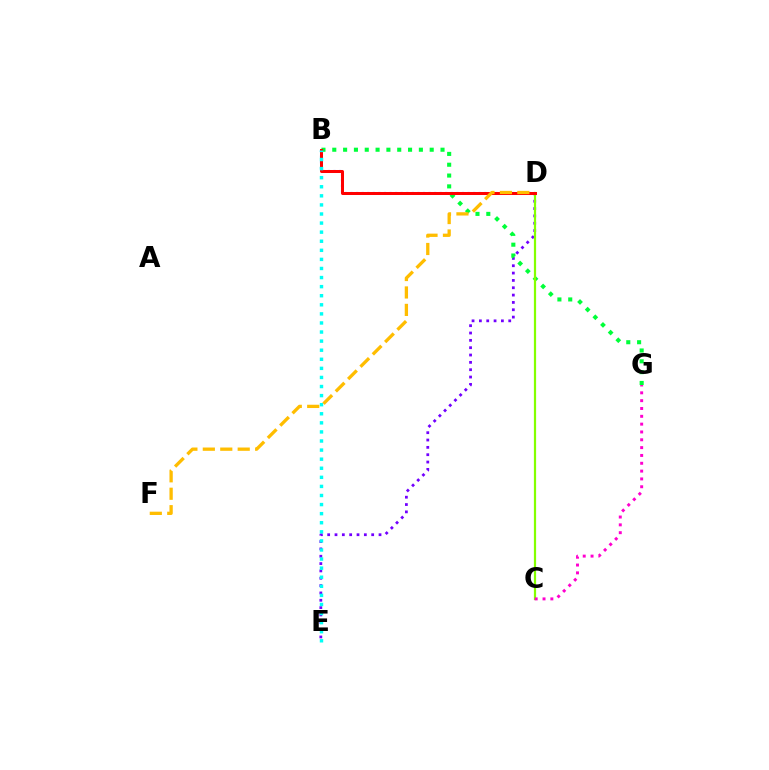{('D', 'E'): [{'color': '#7200ff', 'line_style': 'dotted', 'thickness': 1.99}], ('B', 'D'): [{'color': '#004bff', 'line_style': 'dotted', 'thickness': 1.51}, {'color': '#ff0000', 'line_style': 'solid', 'thickness': 2.16}], ('B', 'G'): [{'color': '#00ff39', 'line_style': 'dotted', 'thickness': 2.94}], ('C', 'D'): [{'color': '#84ff00', 'line_style': 'solid', 'thickness': 1.59}], ('B', 'E'): [{'color': '#00fff6', 'line_style': 'dotted', 'thickness': 2.47}], ('D', 'F'): [{'color': '#ffbd00', 'line_style': 'dashed', 'thickness': 2.37}], ('C', 'G'): [{'color': '#ff00cf', 'line_style': 'dotted', 'thickness': 2.13}]}